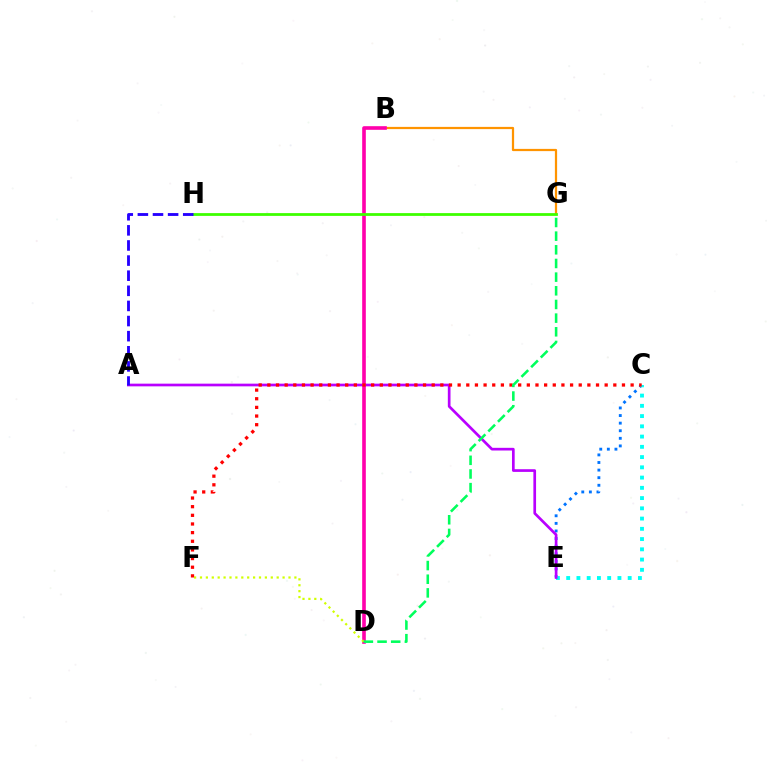{('C', 'E'): [{'color': '#0074ff', 'line_style': 'dotted', 'thickness': 2.06}, {'color': '#00fff6', 'line_style': 'dotted', 'thickness': 2.78}], ('B', 'G'): [{'color': '#ff9400', 'line_style': 'solid', 'thickness': 1.6}], ('A', 'E'): [{'color': '#b900ff', 'line_style': 'solid', 'thickness': 1.94}], ('B', 'D'): [{'color': '#ff00ac', 'line_style': 'solid', 'thickness': 2.61}], ('G', 'H'): [{'color': '#3dff00', 'line_style': 'solid', 'thickness': 2.0}], ('D', 'F'): [{'color': '#d1ff00', 'line_style': 'dotted', 'thickness': 1.6}], ('A', 'H'): [{'color': '#2500ff', 'line_style': 'dashed', 'thickness': 2.05}], ('C', 'F'): [{'color': '#ff0000', 'line_style': 'dotted', 'thickness': 2.35}], ('D', 'G'): [{'color': '#00ff5c', 'line_style': 'dashed', 'thickness': 1.86}]}